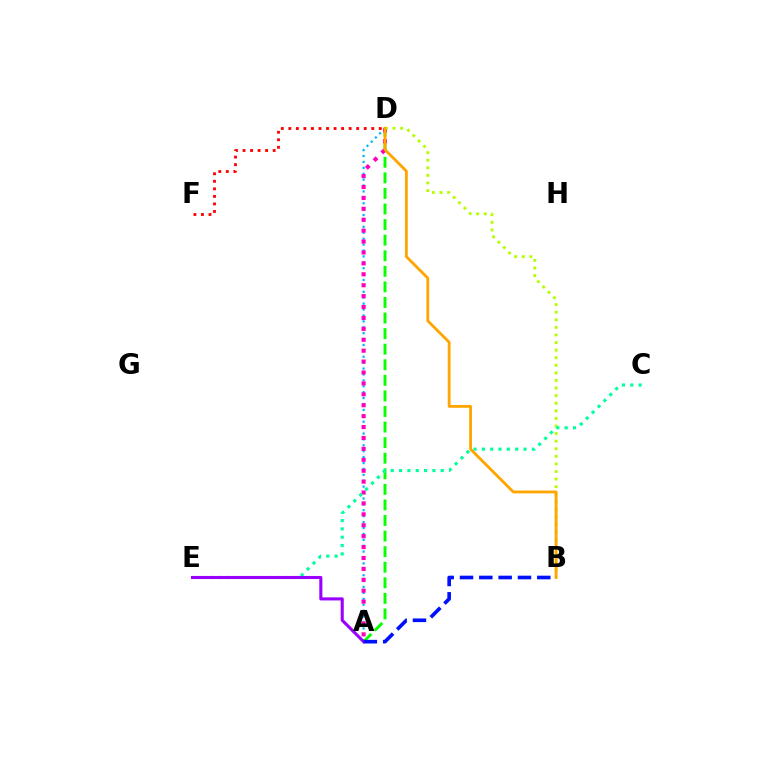{('A', 'D'): [{'color': '#00b5ff', 'line_style': 'dotted', 'thickness': 1.6}, {'color': '#08ff00', 'line_style': 'dashed', 'thickness': 2.12}, {'color': '#ff00bd', 'line_style': 'dotted', 'thickness': 2.96}], ('B', 'D'): [{'color': '#b3ff00', 'line_style': 'dotted', 'thickness': 2.06}, {'color': '#ffa500', 'line_style': 'solid', 'thickness': 2.04}], ('C', 'E'): [{'color': '#00ff9d', 'line_style': 'dotted', 'thickness': 2.26}], ('A', 'E'): [{'color': '#9b00ff', 'line_style': 'solid', 'thickness': 2.22}], ('D', 'F'): [{'color': '#ff0000', 'line_style': 'dotted', 'thickness': 2.05}], ('A', 'B'): [{'color': '#0010ff', 'line_style': 'dashed', 'thickness': 2.62}]}